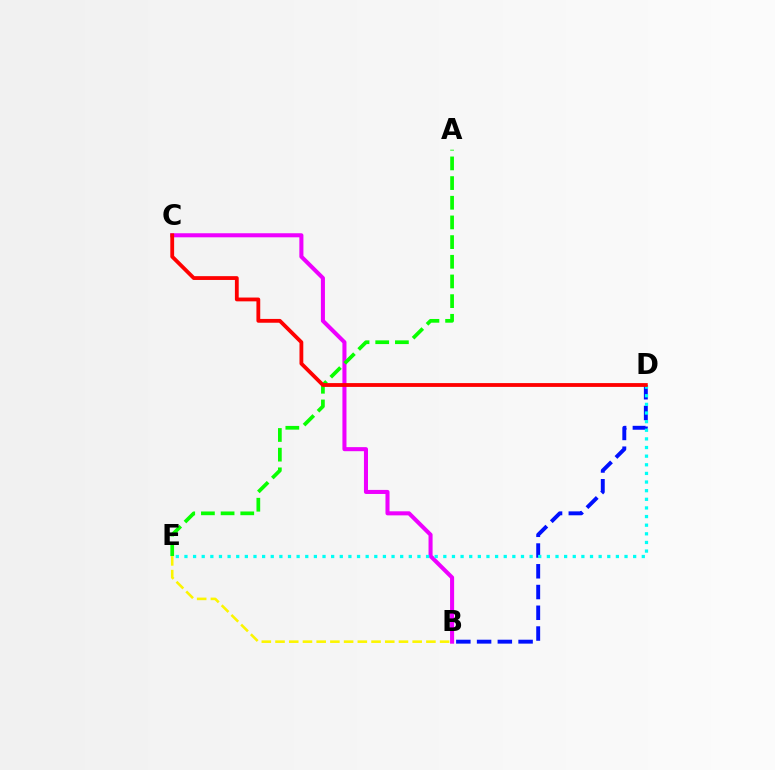{('B', 'D'): [{'color': '#0010ff', 'line_style': 'dashed', 'thickness': 2.82}], ('B', 'C'): [{'color': '#ee00ff', 'line_style': 'solid', 'thickness': 2.92}], ('A', 'E'): [{'color': '#08ff00', 'line_style': 'dashed', 'thickness': 2.67}], ('D', 'E'): [{'color': '#00fff6', 'line_style': 'dotted', 'thickness': 2.34}], ('B', 'E'): [{'color': '#fcf500', 'line_style': 'dashed', 'thickness': 1.86}], ('C', 'D'): [{'color': '#ff0000', 'line_style': 'solid', 'thickness': 2.74}]}